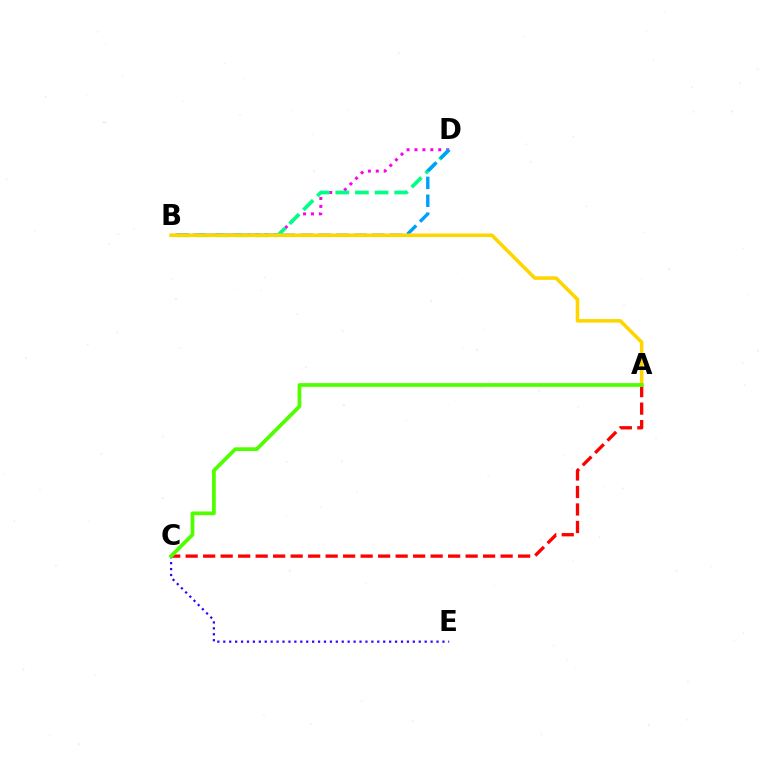{('A', 'C'): [{'color': '#ff0000', 'line_style': 'dashed', 'thickness': 2.38}, {'color': '#4fff00', 'line_style': 'solid', 'thickness': 2.7}], ('B', 'D'): [{'color': '#ff00ed', 'line_style': 'dotted', 'thickness': 2.15}, {'color': '#00ff86', 'line_style': 'dashed', 'thickness': 2.67}, {'color': '#009eff', 'line_style': 'dashed', 'thickness': 2.43}], ('C', 'E'): [{'color': '#3700ff', 'line_style': 'dotted', 'thickness': 1.61}], ('A', 'B'): [{'color': '#ffd500', 'line_style': 'solid', 'thickness': 2.56}]}